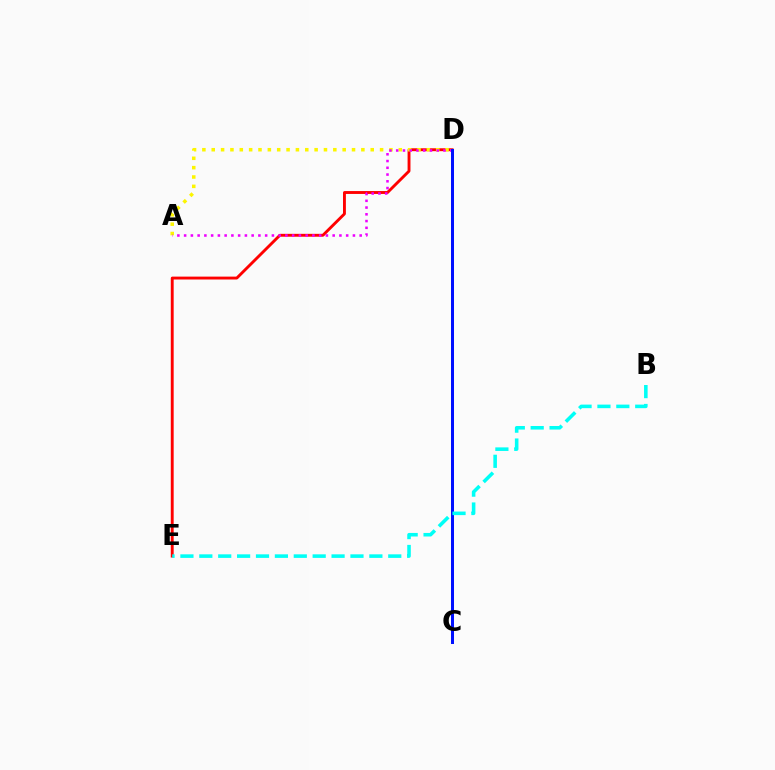{('D', 'E'): [{'color': '#ff0000', 'line_style': 'solid', 'thickness': 2.08}], ('A', 'D'): [{'color': '#fcf500', 'line_style': 'dotted', 'thickness': 2.54}, {'color': '#ee00ff', 'line_style': 'dotted', 'thickness': 1.83}], ('C', 'D'): [{'color': '#08ff00', 'line_style': 'dashed', 'thickness': 1.82}, {'color': '#0010ff', 'line_style': 'solid', 'thickness': 2.16}], ('B', 'E'): [{'color': '#00fff6', 'line_style': 'dashed', 'thickness': 2.57}]}